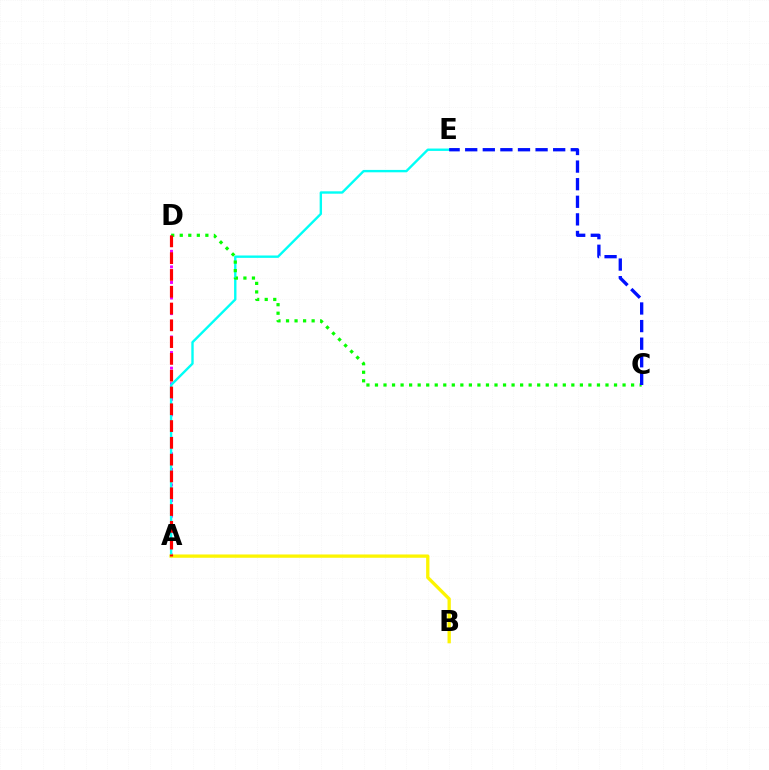{('A', 'D'): [{'color': '#ee00ff', 'line_style': 'dotted', 'thickness': 2.12}, {'color': '#ff0000', 'line_style': 'dashed', 'thickness': 2.28}], ('A', 'E'): [{'color': '#00fff6', 'line_style': 'solid', 'thickness': 1.71}], ('A', 'B'): [{'color': '#fcf500', 'line_style': 'solid', 'thickness': 2.37}], ('C', 'D'): [{'color': '#08ff00', 'line_style': 'dotted', 'thickness': 2.32}], ('C', 'E'): [{'color': '#0010ff', 'line_style': 'dashed', 'thickness': 2.39}]}